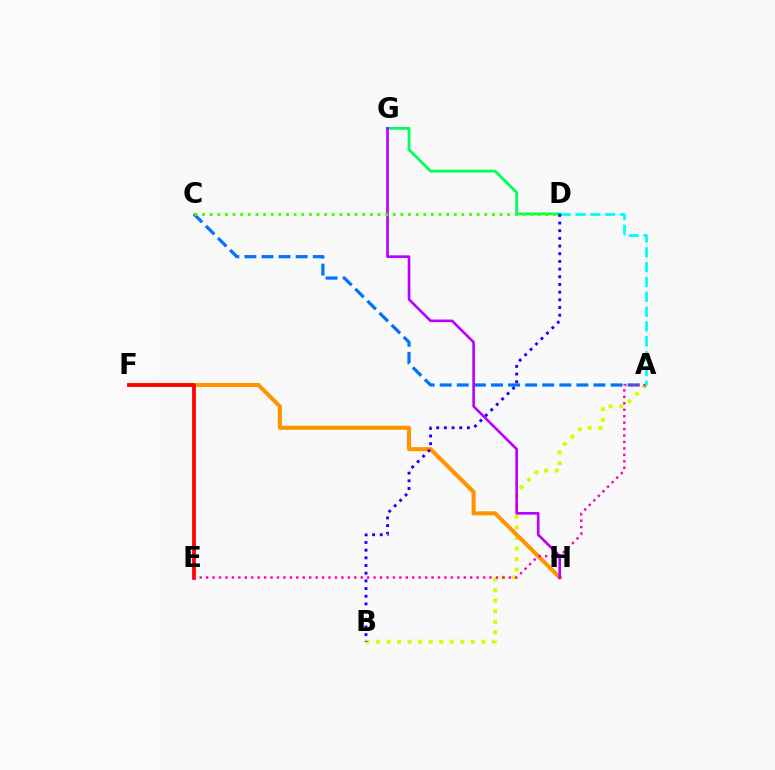{('A', 'B'): [{'color': '#d1ff00', 'line_style': 'dotted', 'thickness': 2.86}], ('F', 'H'): [{'color': '#ff9400', 'line_style': 'solid', 'thickness': 2.92}], ('A', 'C'): [{'color': '#0074ff', 'line_style': 'dashed', 'thickness': 2.32}], ('E', 'F'): [{'color': '#ff0000', 'line_style': 'solid', 'thickness': 2.7}], ('A', 'E'): [{'color': '#ff00ac', 'line_style': 'dotted', 'thickness': 1.75}], ('D', 'G'): [{'color': '#00ff5c', 'line_style': 'solid', 'thickness': 2.03}], ('A', 'D'): [{'color': '#00fff6', 'line_style': 'dashed', 'thickness': 2.01}], ('G', 'H'): [{'color': '#b900ff', 'line_style': 'solid', 'thickness': 1.9}], ('B', 'D'): [{'color': '#2500ff', 'line_style': 'dotted', 'thickness': 2.09}], ('C', 'D'): [{'color': '#3dff00', 'line_style': 'dotted', 'thickness': 2.07}]}